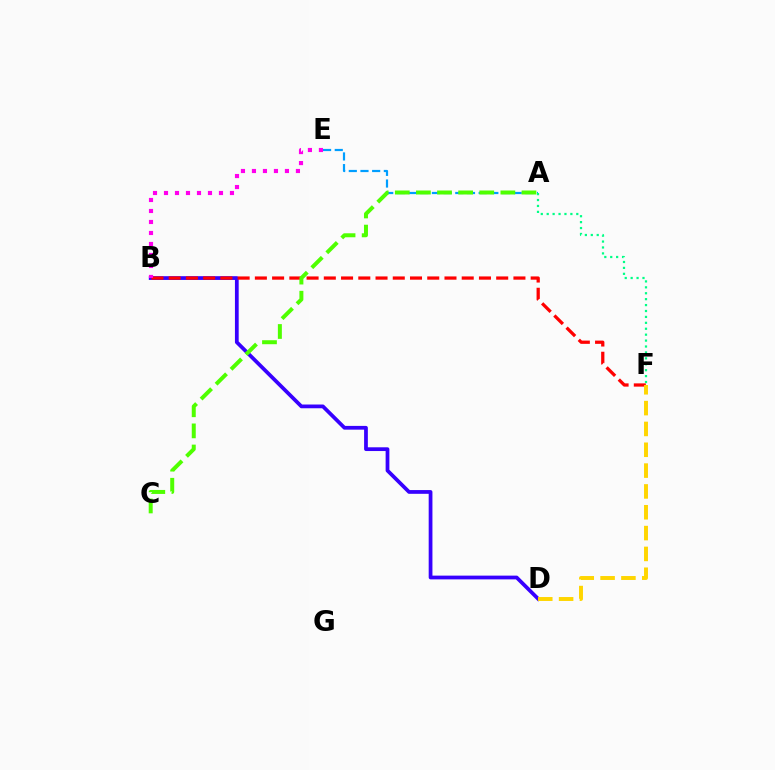{('A', 'E'): [{'color': '#009eff', 'line_style': 'dashed', 'thickness': 1.59}], ('A', 'F'): [{'color': '#00ff86', 'line_style': 'dotted', 'thickness': 1.61}], ('B', 'D'): [{'color': '#3700ff', 'line_style': 'solid', 'thickness': 2.7}], ('B', 'F'): [{'color': '#ff0000', 'line_style': 'dashed', 'thickness': 2.34}], ('B', 'E'): [{'color': '#ff00ed', 'line_style': 'dotted', 'thickness': 2.99}], ('A', 'C'): [{'color': '#4fff00', 'line_style': 'dashed', 'thickness': 2.87}], ('D', 'F'): [{'color': '#ffd500', 'line_style': 'dashed', 'thickness': 2.83}]}